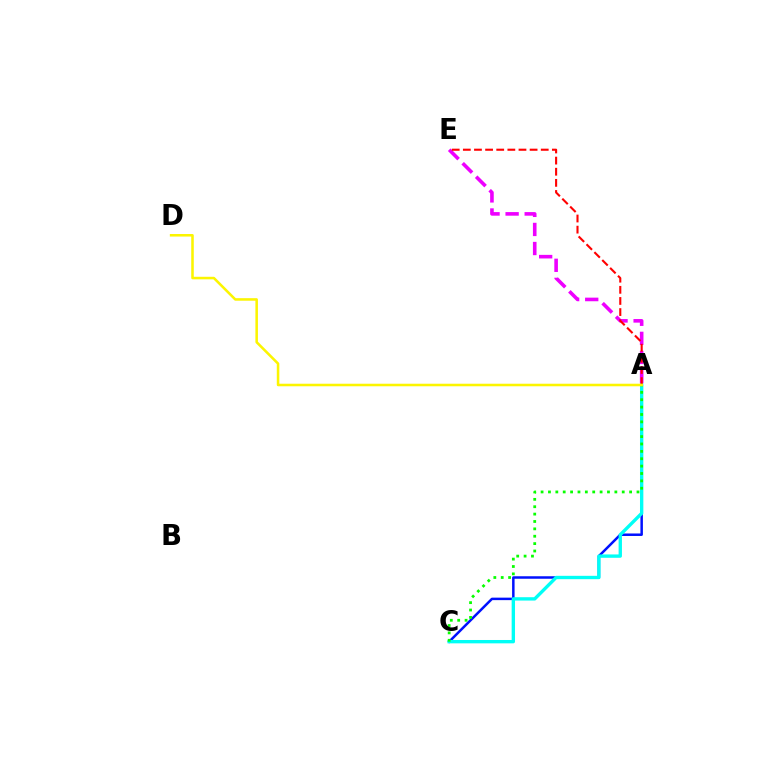{('A', 'C'): [{'color': '#0010ff', 'line_style': 'solid', 'thickness': 1.79}, {'color': '#00fff6', 'line_style': 'solid', 'thickness': 2.42}, {'color': '#08ff00', 'line_style': 'dotted', 'thickness': 2.0}], ('A', 'E'): [{'color': '#ee00ff', 'line_style': 'dashed', 'thickness': 2.59}, {'color': '#ff0000', 'line_style': 'dashed', 'thickness': 1.51}], ('A', 'D'): [{'color': '#fcf500', 'line_style': 'solid', 'thickness': 1.83}]}